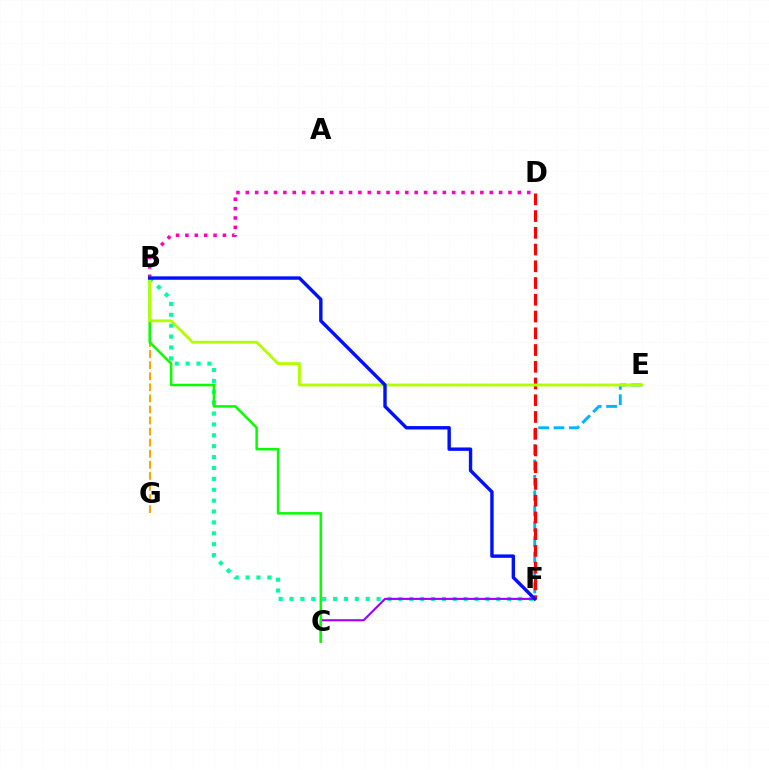{('B', 'G'): [{'color': '#ffa500', 'line_style': 'dashed', 'thickness': 1.5}], ('B', 'F'): [{'color': '#00ff9d', 'line_style': 'dotted', 'thickness': 2.96}, {'color': '#0010ff', 'line_style': 'solid', 'thickness': 2.45}], ('C', 'F'): [{'color': '#9b00ff', 'line_style': 'solid', 'thickness': 1.51}], ('B', 'C'): [{'color': '#08ff00', 'line_style': 'solid', 'thickness': 1.82}], ('B', 'D'): [{'color': '#ff00bd', 'line_style': 'dotted', 'thickness': 2.55}], ('E', 'F'): [{'color': '#00b5ff', 'line_style': 'dashed', 'thickness': 2.09}], ('D', 'F'): [{'color': '#ff0000', 'line_style': 'dashed', 'thickness': 2.27}], ('B', 'E'): [{'color': '#b3ff00', 'line_style': 'solid', 'thickness': 2.06}]}